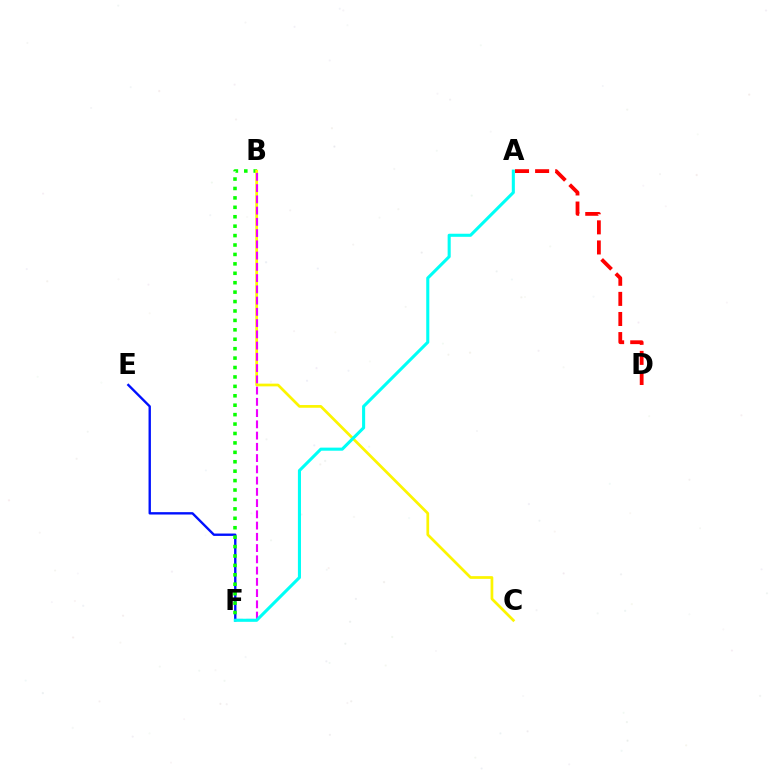{('A', 'D'): [{'color': '#ff0000', 'line_style': 'dashed', 'thickness': 2.73}], ('E', 'F'): [{'color': '#0010ff', 'line_style': 'solid', 'thickness': 1.71}], ('B', 'F'): [{'color': '#08ff00', 'line_style': 'dotted', 'thickness': 2.56}, {'color': '#ee00ff', 'line_style': 'dashed', 'thickness': 1.53}], ('B', 'C'): [{'color': '#fcf500', 'line_style': 'solid', 'thickness': 1.96}], ('A', 'F'): [{'color': '#00fff6', 'line_style': 'solid', 'thickness': 2.22}]}